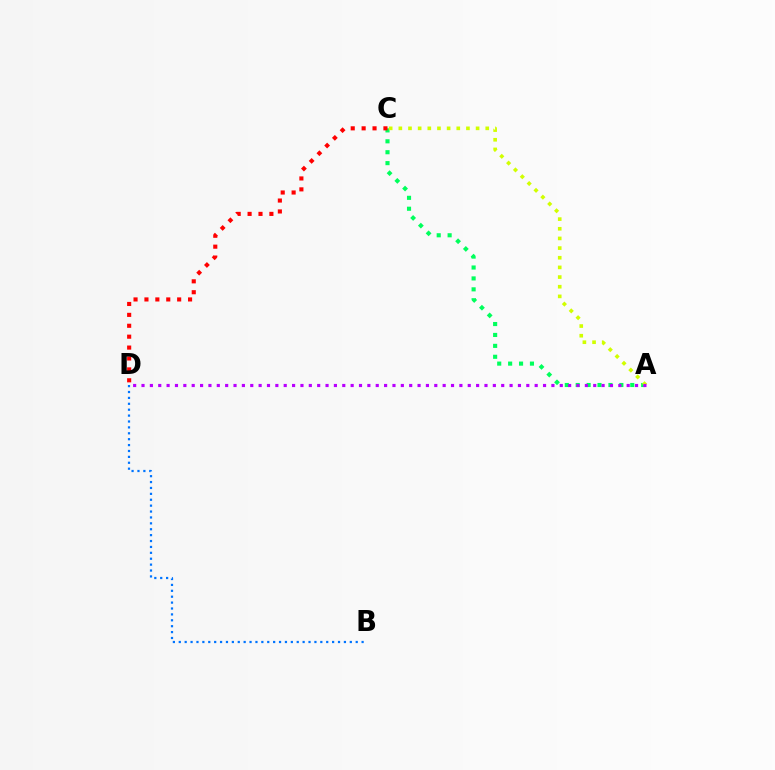{('A', 'C'): [{'color': '#00ff5c', 'line_style': 'dotted', 'thickness': 2.97}, {'color': '#d1ff00', 'line_style': 'dotted', 'thickness': 2.62}], ('B', 'D'): [{'color': '#0074ff', 'line_style': 'dotted', 'thickness': 1.6}], ('C', 'D'): [{'color': '#ff0000', 'line_style': 'dotted', 'thickness': 2.96}], ('A', 'D'): [{'color': '#b900ff', 'line_style': 'dotted', 'thickness': 2.27}]}